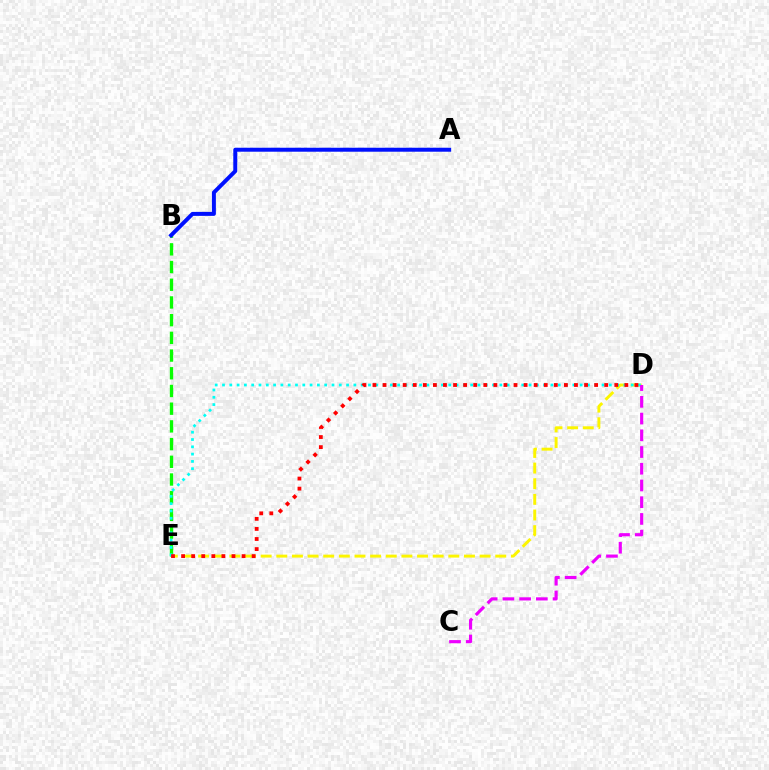{('D', 'E'): [{'color': '#fcf500', 'line_style': 'dashed', 'thickness': 2.12}, {'color': '#00fff6', 'line_style': 'dotted', 'thickness': 1.98}, {'color': '#ff0000', 'line_style': 'dotted', 'thickness': 2.74}], ('B', 'E'): [{'color': '#08ff00', 'line_style': 'dashed', 'thickness': 2.41}], ('A', 'B'): [{'color': '#0010ff', 'line_style': 'solid', 'thickness': 2.86}], ('C', 'D'): [{'color': '#ee00ff', 'line_style': 'dashed', 'thickness': 2.27}]}